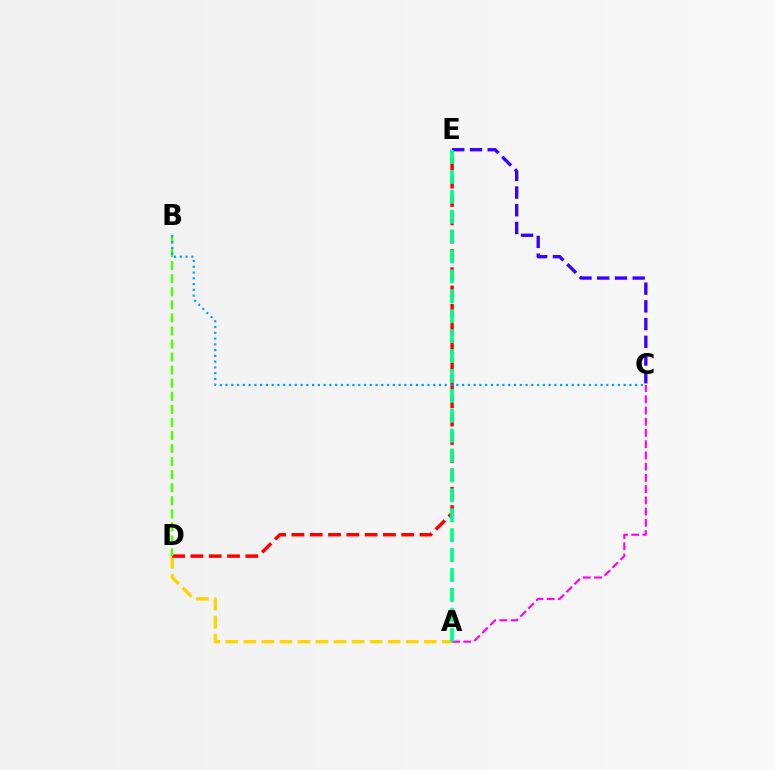{('A', 'D'): [{'color': '#ffd500', 'line_style': 'dashed', 'thickness': 2.45}], ('A', 'C'): [{'color': '#ff00ed', 'line_style': 'dashed', 'thickness': 1.53}], ('D', 'E'): [{'color': '#ff0000', 'line_style': 'dashed', 'thickness': 2.49}], ('B', 'D'): [{'color': '#4fff00', 'line_style': 'dashed', 'thickness': 1.77}], ('B', 'C'): [{'color': '#009eff', 'line_style': 'dotted', 'thickness': 1.57}], ('C', 'E'): [{'color': '#3700ff', 'line_style': 'dashed', 'thickness': 2.41}], ('A', 'E'): [{'color': '#00ff86', 'line_style': 'dashed', 'thickness': 2.7}]}